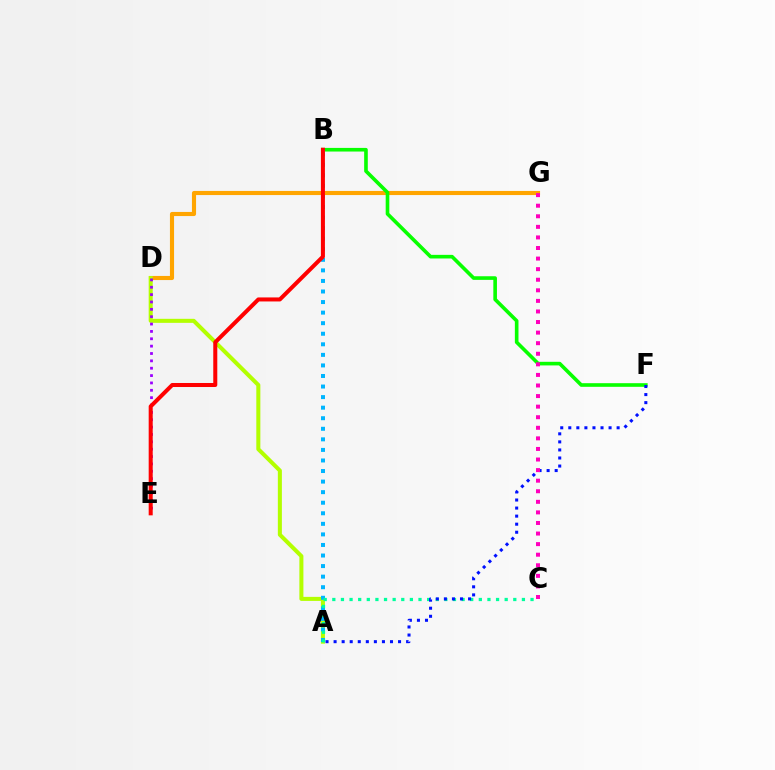{('D', 'G'): [{'color': '#ffa500', 'line_style': 'solid', 'thickness': 2.97}], ('A', 'D'): [{'color': '#b3ff00', 'line_style': 'solid', 'thickness': 2.9}], ('A', 'B'): [{'color': '#00b5ff', 'line_style': 'dotted', 'thickness': 2.87}], ('B', 'F'): [{'color': '#08ff00', 'line_style': 'solid', 'thickness': 2.61}], ('A', 'C'): [{'color': '#00ff9d', 'line_style': 'dotted', 'thickness': 2.34}], ('A', 'F'): [{'color': '#0010ff', 'line_style': 'dotted', 'thickness': 2.19}], ('D', 'E'): [{'color': '#9b00ff', 'line_style': 'dotted', 'thickness': 2.0}], ('B', 'E'): [{'color': '#ff0000', 'line_style': 'solid', 'thickness': 2.9}], ('C', 'G'): [{'color': '#ff00bd', 'line_style': 'dotted', 'thickness': 2.87}]}